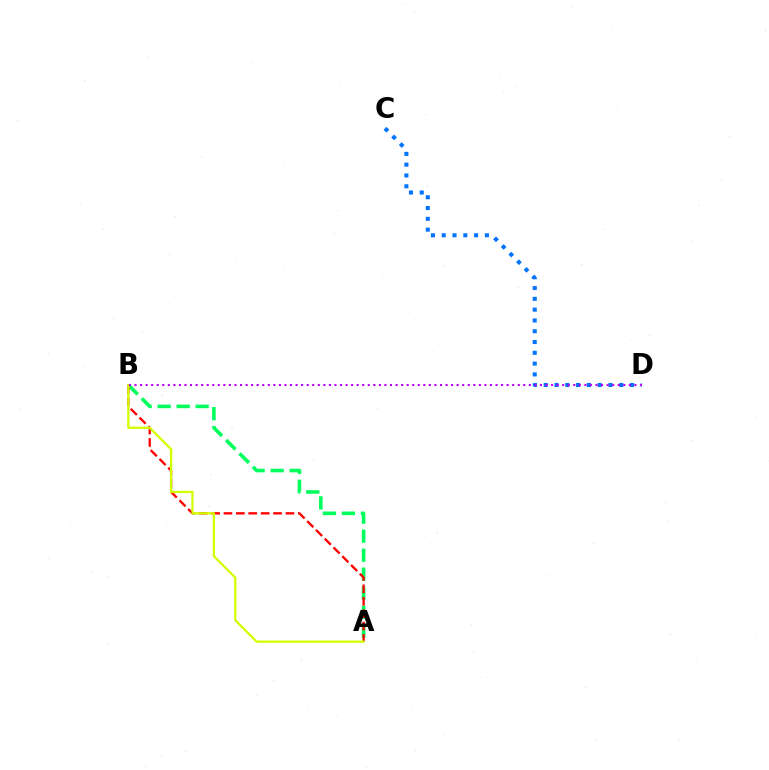{('C', 'D'): [{'color': '#0074ff', 'line_style': 'dotted', 'thickness': 2.93}], ('A', 'B'): [{'color': '#00ff5c', 'line_style': 'dashed', 'thickness': 2.58}, {'color': '#ff0000', 'line_style': 'dashed', 'thickness': 1.68}, {'color': '#d1ff00', 'line_style': 'solid', 'thickness': 1.65}], ('B', 'D'): [{'color': '#b900ff', 'line_style': 'dotted', 'thickness': 1.51}]}